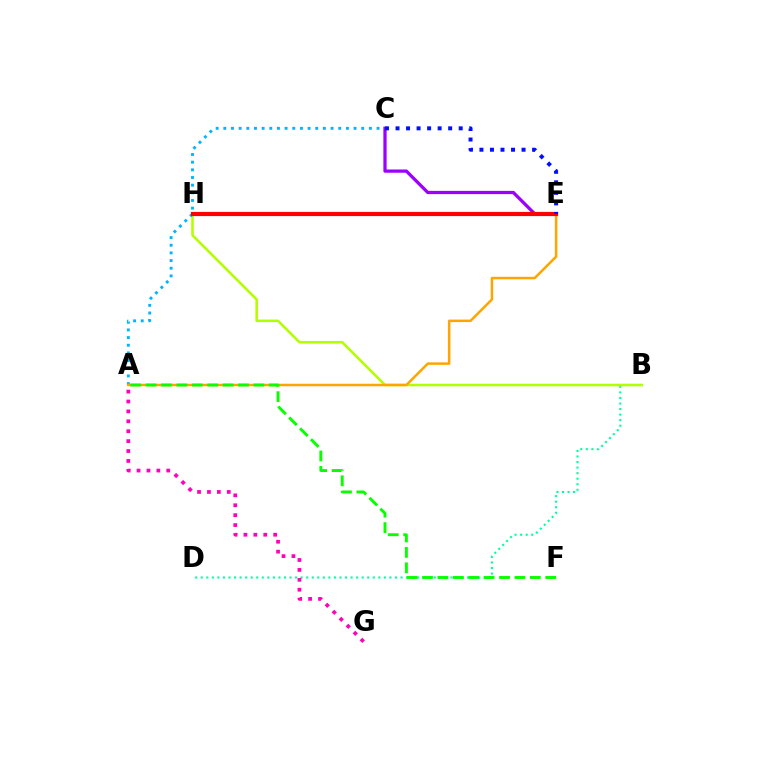{('B', 'D'): [{'color': '#00ff9d', 'line_style': 'dotted', 'thickness': 1.51}], ('B', 'H'): [{'color': '#b3ff00', 'line_style': 'solid', 'thickness': 1.84}], ('A', 'C'): [{'color': '#00b5ff', 'line_style': 'dotted', 'thickness': 2.08}], ('A', 'E'): [{'color': '#ffa500', 'line_style': 'solid', 'thickness': 1.8}], ('C', 'E'): [{'color': '#9b00ff', 'line_style': 'solid', 'thickness': 2.35}, {'color': '#0010ff', 'line_style': 'dotted', 'thickness': 2.86}], ('A', 'G'): [{'color': '#ff00bd', 'line_style': 'dotted', 'thickness': 2.69}], ('E', 'H'): [{'color': '#ff0000', 'line_style': 'solid', 'thickness': 2.99}], ('A', 'F'): [{'color': '#08ff00', 'line_style': 'dashed', 'thickness': 2.09}]}